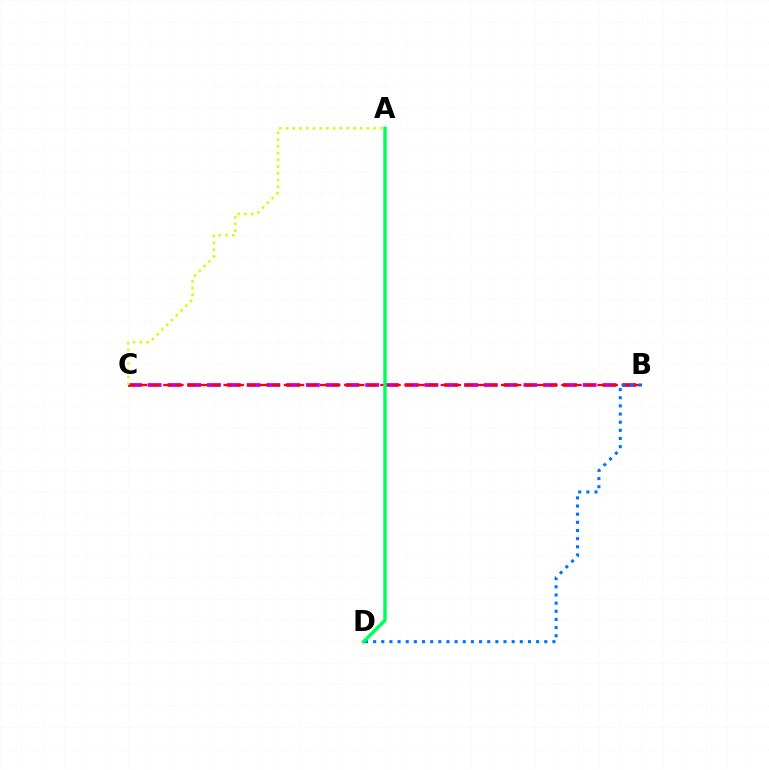{('B', 'C'): [{'color': '#b900ff', 'line_style': 'dashed', 'thickness': 2.69}, {'color': '#ff0000', 'line_style': 'dashed', 'thickness': 1.64}], ('A', 'C'): [{'color': '#d1ff00', 'line_style': 'dotted', 'thickness': 1.83}], ('B', 'D'): [{'color': '#0074ff', 'line_style': 'dotted', 'thickness': 2.21}], ('A', 'D'): [{'color': '#00ff5c', 'line_style': 'solid', 'thickness': 2.47}]}